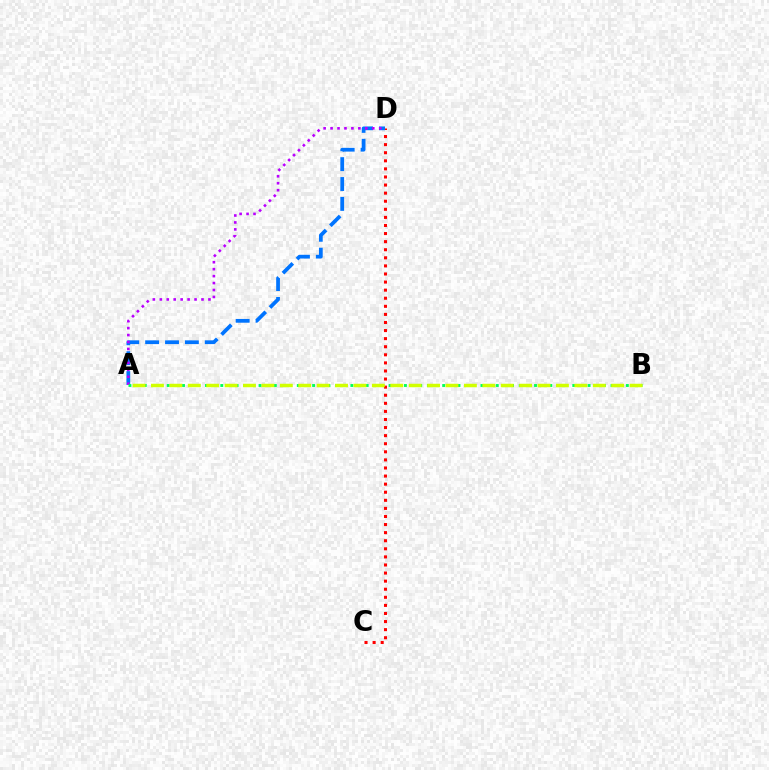{('C', 'D'): [{'color': '#ff0000', 'line_style': 'dotted', 'thickness': 2.2}], ('A', 'D'): [{'color': '#0074ff', 'line_style': 'dashed', 'thickness': 2.7}, {'color': '#b900ff', 'line_style': 'dotted', 'thickness': 1.89}], ('A', 'B'): [{'color': '#00ff5c', 'line_style': 'dotted', 'thickness': 2.08}, {'color': '#d1ff00', 'line_style': 'dashed', 'thickness': 2.5}]}